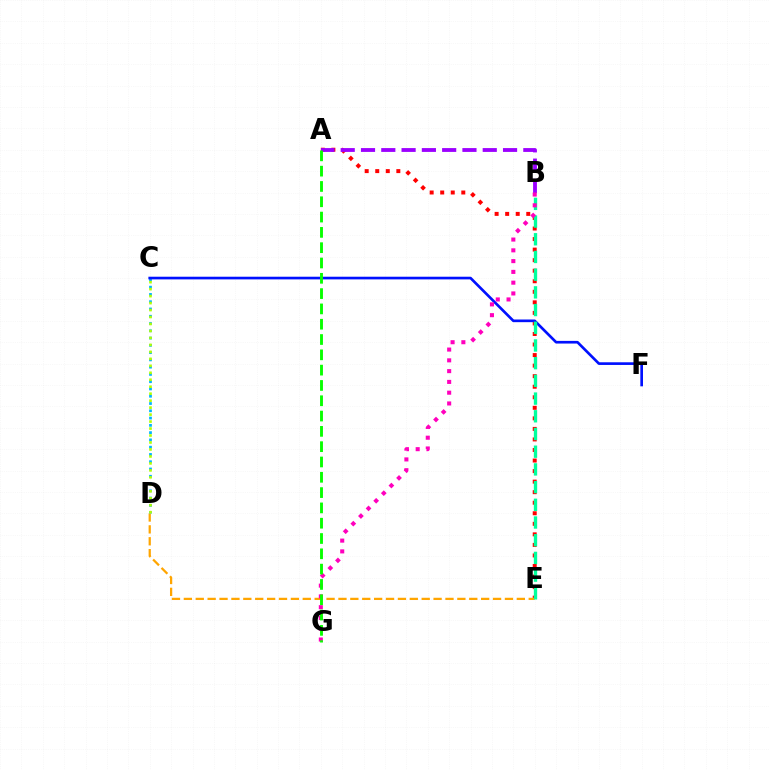{('A', 'E'): [{'color': '#ff0000', 'line_style': 'dotted', 'thickness': 2.87}], ('D', 'E'): [{'color': '#ffa500', 'line_style': 'dashed', 'thickness': 1.62}], ('C', 'D'): [{'color': '#00b5ff', 'line_style': 'dotted', 'thickness': 1.98}, {'color': '#b3ff00', 'line_style': 'dotted', 'thickness': 1.89}], ('C', 'F'): [{'color': '#0010ff', 'line_style': 'solid', 'thickness': 1.92}], ('B', 'E'): [{'color': '#00ff9d', 'line_style': 'dashed', 'thickness': 2.4}], ('A', 'B'): [{'color': '#9b00ff', 'line_style': 'dashed', 'thickness': 2.76}], ('B', 'G'): [{'color': '#ff00bd', 'line_style': 'dotted', 'thickness': 2.93}], ('A', 'G'): [{'color': '#08ff00', 'line_style': 'dashed', 'thickness': 2.08}]}